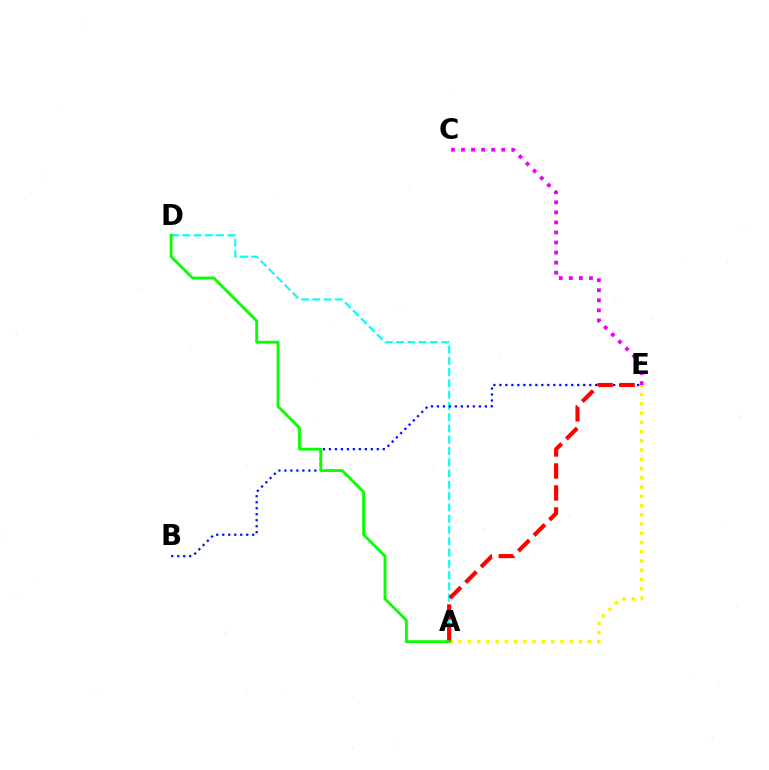{('C', 'E'): [{'color': '#ee00ff', 'line_style': 'dotted', 'thickness': 2.73}], ('A', 'D'): [{'color': '#00fff6', 'line_style': 'dashed', 'thickness': 1.53}, {'color': '#08ff00', 'line_style': 'solid', 'thickness': 2.04}], ('B', 'E'): [{'color': '#0010ff', 'line_style': 'dotted', 'thickness': 1.63}], ('A', 'E'): [{'color': '#fcf500', 'line_style': 'dotted', 'thickness': 2.51}, {'color': '#ff0000', 'line_style': 'dashed', 'thickness': 2.99}]}